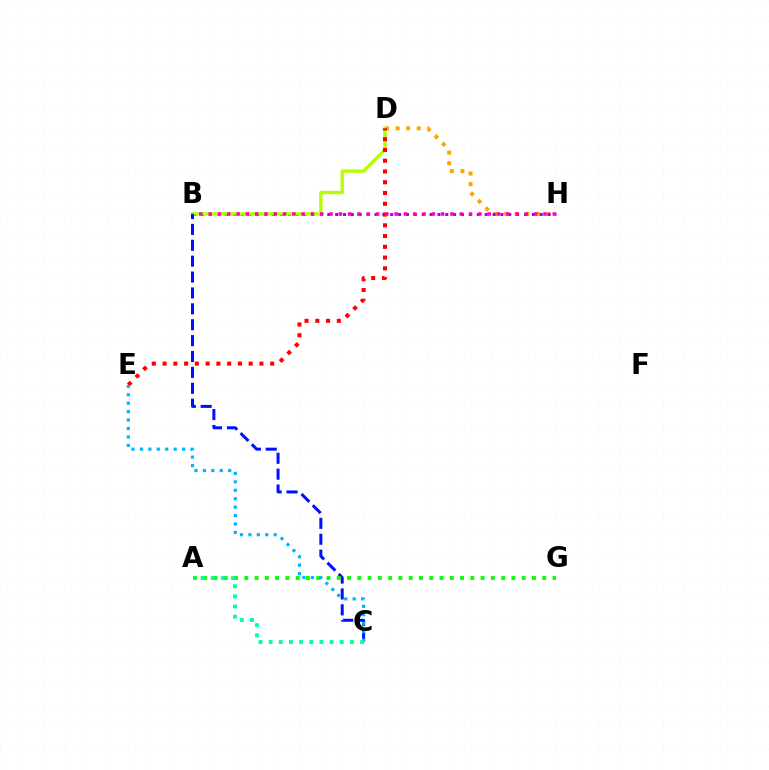{('D', 'H'): [{'color': '#ffa500', 'line_style': 'dotted', 'thickness': 2.87}], ('B', 'H'): [{'color': '#9b00ff', 'line_style': 'dotted', 'thickness': 2.14}, {'color': '#ff00bd', 'line_style': 'dotted', 'thickness': 2.53}], ('B', 'D'): [{'color': '#b3ff00', 'line_style': 'solid', 'thickness': 2.42}], ('B', 'C'): [{'color': '#0010ff', 'line_style': 'dashed', 'thickness': 2.16}], ('A', 'G'): [{'color': '#08ff00', 'line_style': 'dotted', 'thickness': 2.79}], ('D', 'E'): [{'color': '#ff0000', 'line_style': 'dotted', 'thickness': 2.92}], ('C', 'E'): [{'color': '#00b5ff', 'line_style': 'dotted', 'thickness': 2.29}], ('A', 'C'): [{'color': '#00ff9d', 'line_style': 'dotted', 'thickness': 2.76}]}